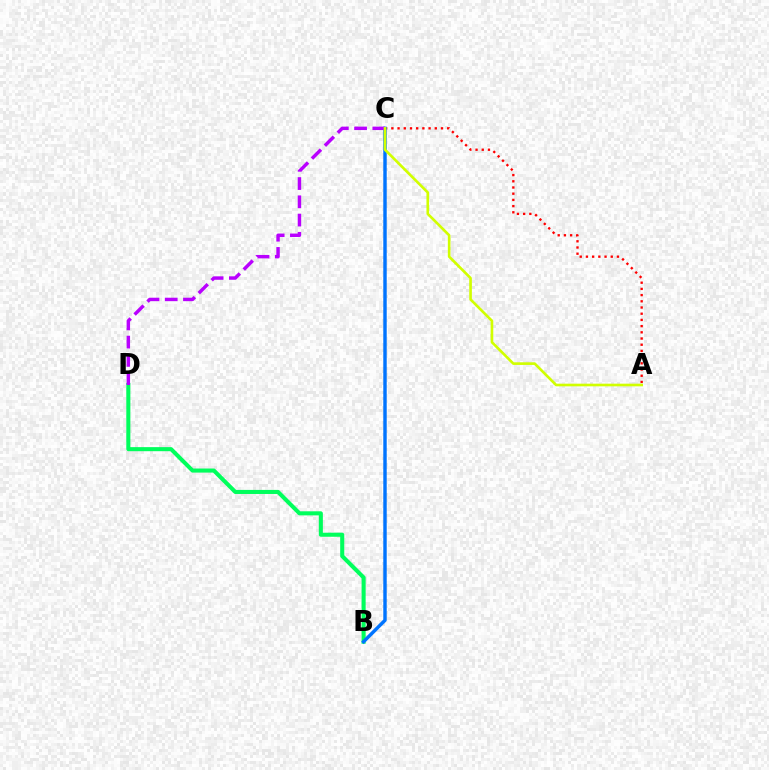{('A', 'C'): [{'color': '#ff0000', 'line_style': 'dotted', 'thickness': 1.69}, {'color': '#d1ff00', 'line_style': 'solid', 'thickness': 1.91}], ('B', 'D'): [{'color': '#00ff5c', 'line_style': 'solid', 'thickness': 2.93}], ('B', 'C'): [{'color': '#0074ff', 'line_style': 'solid', 'thickness': 2.47}], ('C', 'D'): [{'color': '#b900ff', 'line_style': 'dashed', 'thickness': 2.48}]}